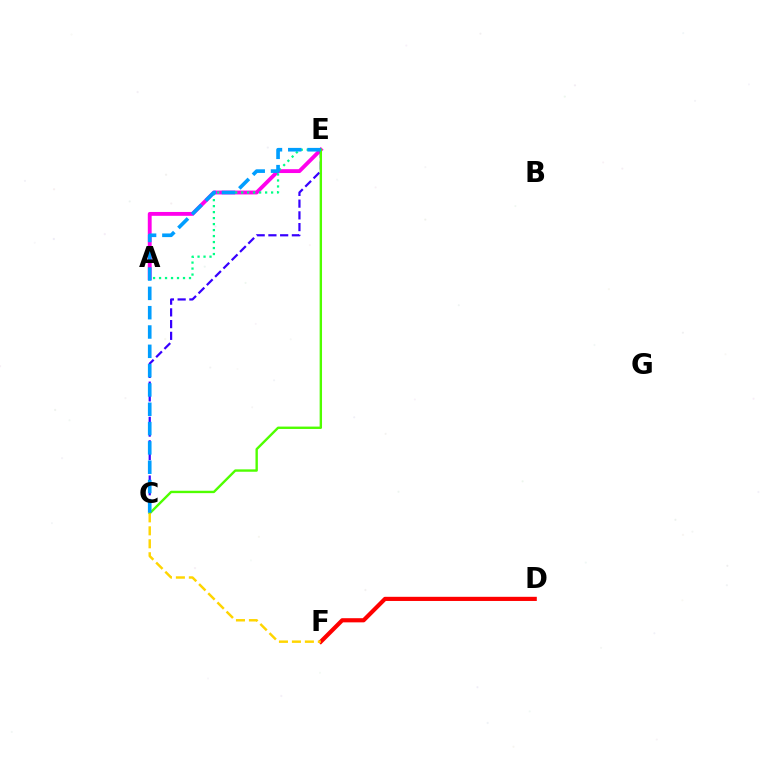{('D', 'F'): [{'color': '#ff0000', 'line_style': 'solid', 'thickness': 2.99}], ('A', 'E'): [{'color': '#ff00ed', 'line_style': 'solid', 'thickness': 2.78}, {'color': '#00ff86', 'line_style': 'dotted', 'thickness': 1.63}], ('C', 'E'): [{'color': '#3700ff', 'line_style': 'dashed', 'thickness': 1.59}, {'color': '#4fff00', 'line_style': 'solid', 'thickness': 1.72}, {'color': '#009eff', 'line_style': 'dashed', 'thickness': 2.62}], ('C', 'F'): [{'color': '#ffd500', 'line_style': 'dashed', 'thickness': 1.76}]}